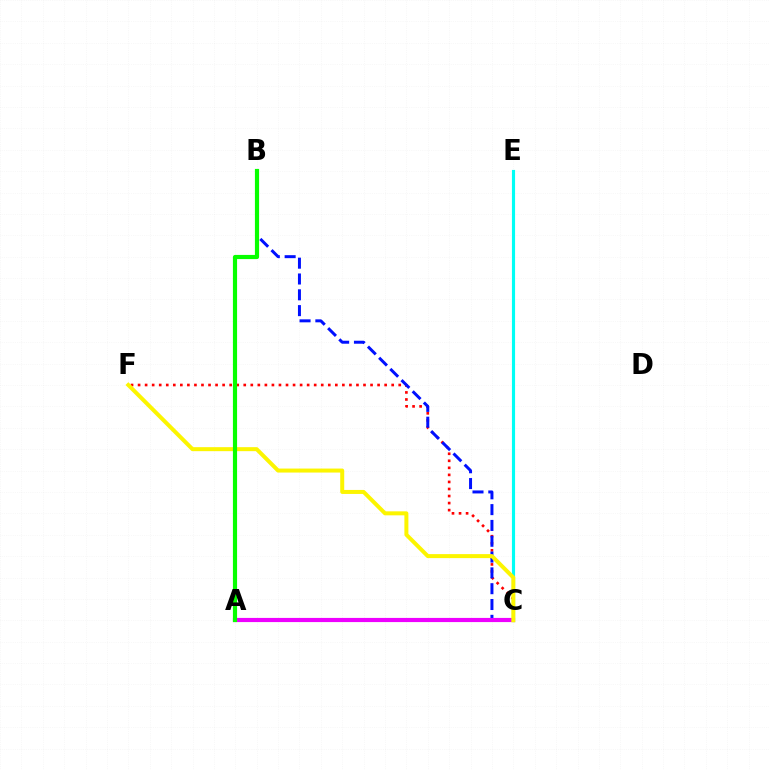{('C', 'F'): [{'color': '#ff0000', 'line_style': 'dotted', 'thickness': 1.91}, {'color': '#fcf500', 'line_style': 'solid', 'thickness': 2.88}], ('B', 'C'): [{'color': '#0010ff', 'line_style': 'dashed', 'thickness': 2.15}], ('A', 'C'): [{'color': '#ee00ff', 'line_style': 'solid', 'thickness': 3.0}], ('C', 'E'): [{'color': '#00fff6', 'line_style': 'solid', 'thickness': 2.26}], ('A', 'B'): [{'color': '#08ff00', 'line_style': 'solid', 'thickness': 3.0}]}